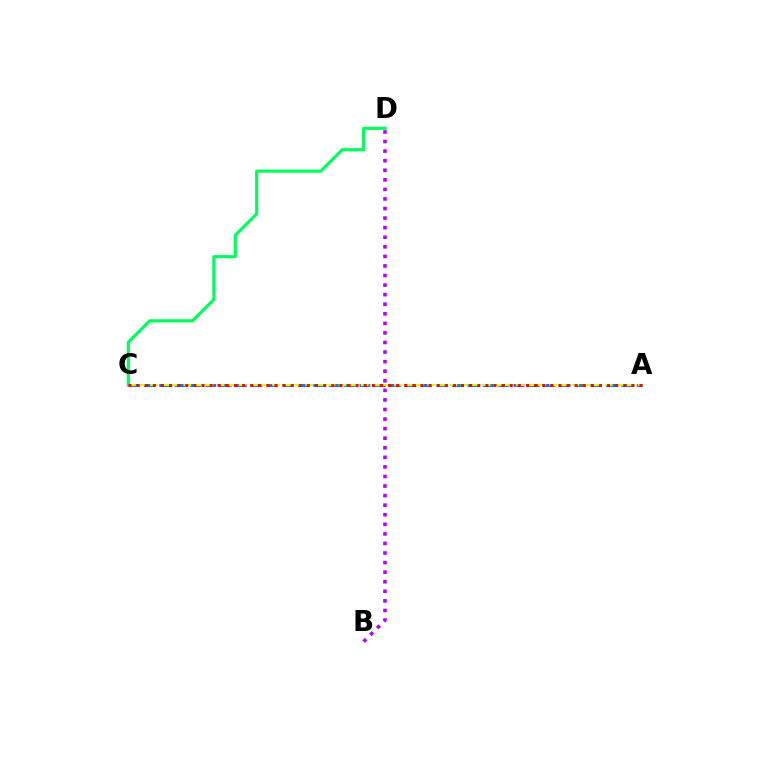{('A', 'C'): [{'color': '#0074ff', 'line_style': 'dashed', 'thickness': 2.09}, {'color': '#d1ff00', 'line_style': 'dashed', 'thickness': 1.51}, {'color': '#ff0000', 'line_style': 'dotted', 'thickness': 2.2}], ('B', 'D'): [{'color': '#b900ff', 'line_style': 'dotted', 'thickness': 2.6}], ('C', 'D'): [{'color': '#00ff5c', 'line_style': 'solid', 'thickness': 2.27}]}